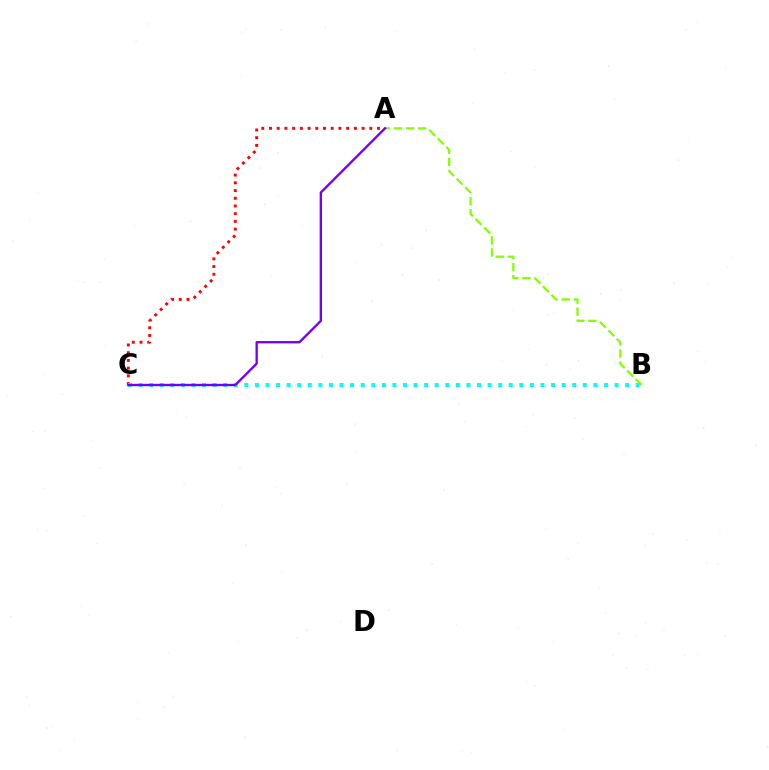{('A', 'B'): [{'color': '#84ff00', 'line_style': 'dashed', 'thickness': 1.63}], ('A', 'C'): [{'color': '#ff0000', 'line_style': 'dotted', 'thickness': 2.1}, {'color': '#7200ff', 'line_style': 'solid', 'thickness': 1.69}], ('B', 'C'): [{'color': '#00fff6', 'line_style': 'dotted', 'thickness': 2.87}]}